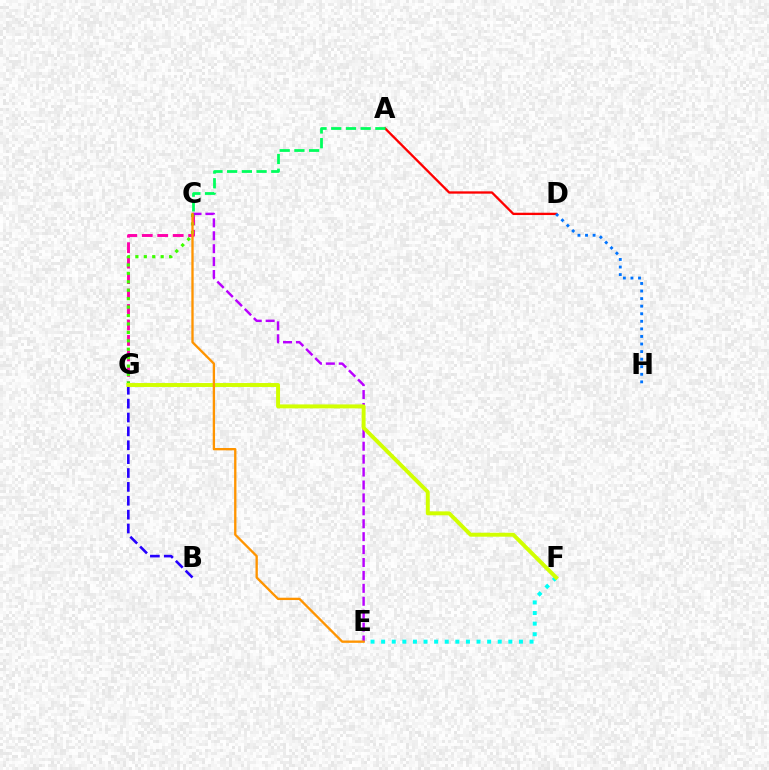{('C', 'G'): [{'color': '#ff00ac', 'line_style': 'dashed', 'thickness': 2.1}, {'color': '#3dff00', 'line_style': 'dotted', 'thickness': 2.29}], ('E', 'F'): [{'color': '#00fff6', 'line_style': 'dotted', 'thickness': 2.88}], ('C', 'E'): [{'color': '#b900ff', 'line_style': 'dashed', 'thickness': 1.76}, {'color': '#ff9400', 'line_style': 'solid', 'thickness': 1.68}], ('A', 'D'): [{'color': '#ff0000', 'line_style': 'solid', 'thickness': 1.67}], ('D', 'H'): [{'color': '#0074ff', 'line_style': 'dotted', 'thickness': 2.06}], ('B', 'G'): [{'color': '#2500ff', 'line_style': 'dashed', 'thickness': 1.88}], ('F', 'G'): [{'color': '#d1ff00', 'line_style': 'solid', 'thickness': 2.83}], ('A', 'C'): [{'color': '#00ff5c', 'line_style': 'dashed', 'thickness': 2.0}]}